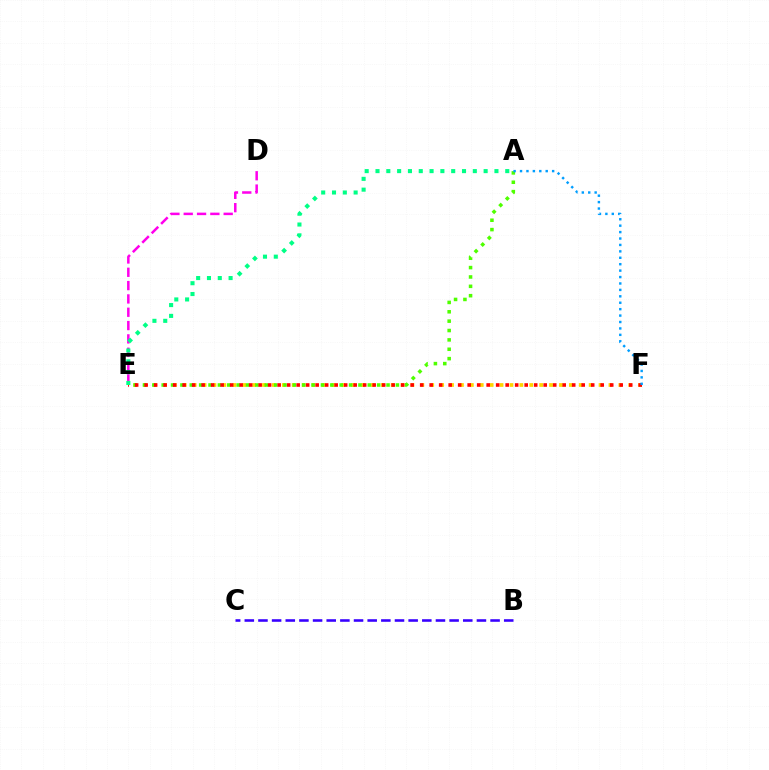{('E', 'F'): [{'color': '#ffd500', 'line_style': 'dotted', 'thickness': 2.69}, {'color': '#ff0000', 'line_style': 'dotted', 'thickness': 2.58}], ('D', 'E'): [{'color': '#ff00ed', 'line_style': 'dashed', 'thickness': 1.81}], ('B', 'C'): [{'color': '#3700ff', 'line_style': 'dashed', 'thickness': 1.85}], ('A', 'E'): [{'color': '#4fff00', 'line_style': 'dotted', 'thickness': 2.55}, {'color': '#00ff86', 'line_style': 'dotted', 'thickness': 2.94}], ('A', 'F'): [{'color': '#009eff', 'line_style': 'dotted', 'thickness': 1.74}]}